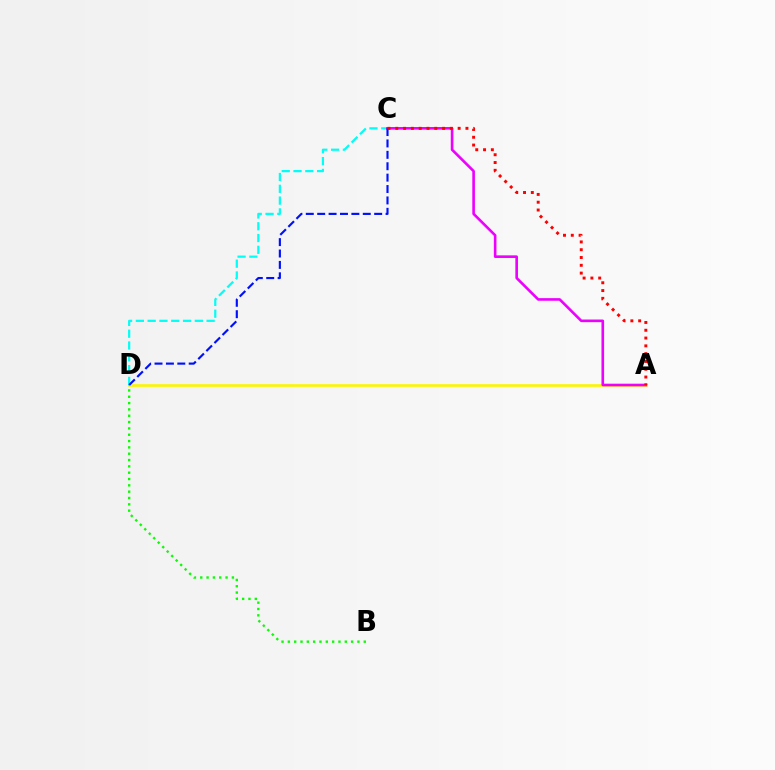{('A', 'D'): [{'color': '#fcf500', 'line_style': 'solid', 'thickness': 1.89}], ('C', 'D'): [{'color': '#00fff6', 'line_style': 'dashed', 'thickness': 1.6}, {'color': '#0010ff', 'line_style': 'dashed', 'thickness': 1.55}], ('A', 'C'): [{'color': '#ee00ff', 'line_style': 'solid', 'thickness': 1.89}, {'color': '#ff0000', 'line_style': 'dotted', 'thickness': 2.12}], ('B', 'D'): [{'color': '#08ff00', 'line_style': 'dotted', 'thickness': 1.72}]}